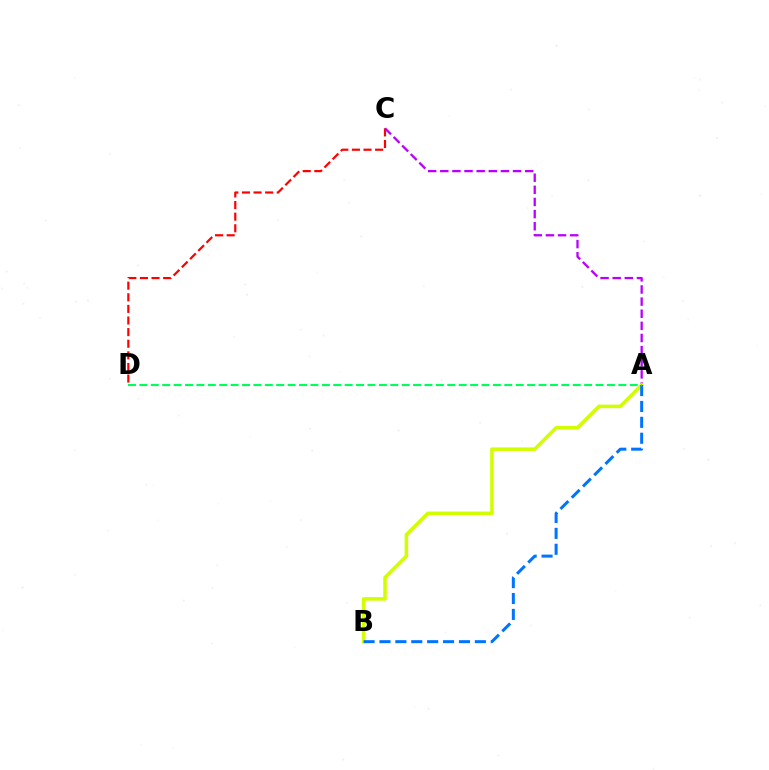{('C', 'D'): [{'color': '#ff0000', 'line_style': 'dashed', 'thickness': 1.58}], ('A', 'C'): [{'color': '#b900ff', 'line_style': 'dashed', 'thickness': 1.65}], ('A', 'B'): [{'color': '#d1ff00', 'line_style': 'solid', 'thickness': 2.55}, {'color': '#0074ff', 'line_style': 'dashed', 'thickness': 2.16}], ('A', 'D'): [{'color': '#00ff5c', 'line_style': 'dashed', 'thickness': 1.55}]}